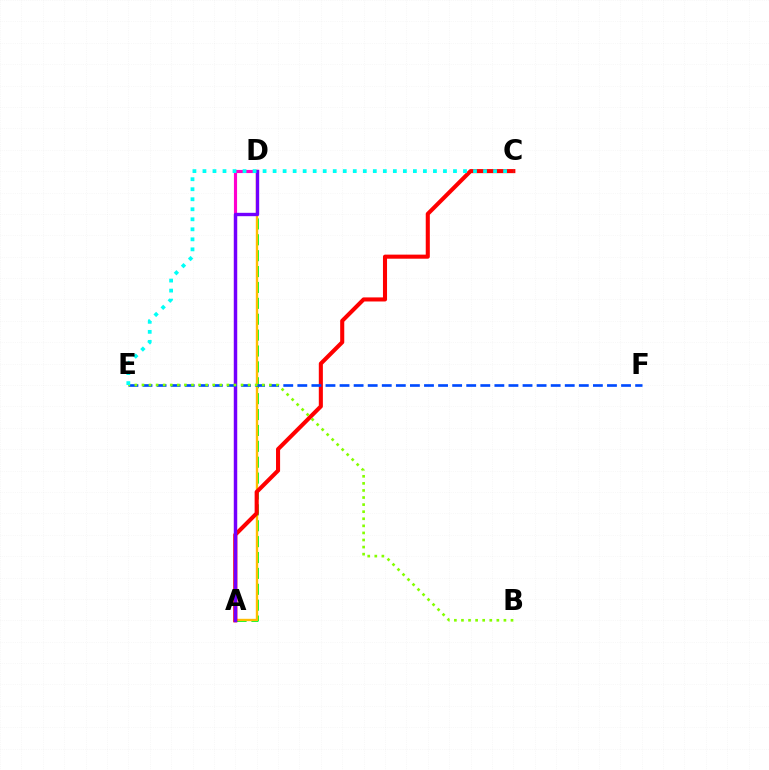{('A', 'D'): [{'color': '#ff00cf', 'line_style': 'solid', 'thickness': 2.27}, {'color': '#00ff39', 'line_style': 'dashed', 'thickness': 2.16}, {'color': '#ffbd00', 'line_style': 'solid', 'thickness': 1.72}, {'color': '#7200ff', 'line_style': 'solid', 'thickness': 2.42}], ('A', 'C'): [{'color': '#ff0000', 'line_style': 'solid', 'thickness': 2.93}], ('E', 'F'): [{'color': '#004bff', 'line_style': 'dashed', 'thickness': 1.91}], ('B', 'E'): [{'color': '#84ff00', 'line_style': 'dotted', 'thickness': 1.92}], ('C', 'E'): [{'color': '#00fff6', 'line_style': 'dotted', 'thickness': 2.72}]}